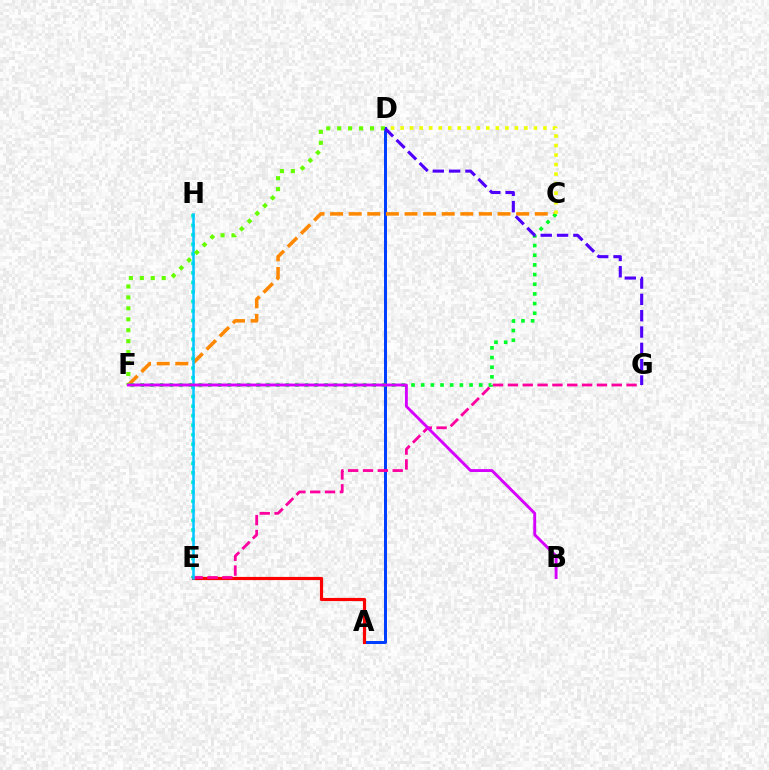{('A', 'D'): [{'color': '#003fff', 'line_style': 'solid', 'thickness': 2.16}], ('E', 'H'): [{'color': '#00ffaf', 'line_style': 'dotted', 'thickness': 2.59}, {'color': '#00c7ff', 'line_style': 'solid', 'thickness': 1.8}], ('C', 'F'): [{'color': '#ff8800', 'line_style': 'dashed', 'thickness': 2.53}, {'color': '#00ff27', 'line_style': 'dotted', 'thickness': 2.63}], ('A', 'E'): [{'color': '#ff0000', 'line_style': 'solid', 'thickness': 2.28}], ('E', 'G'): [{'color': '#ff00a0', 'line_style': 'dashed', 'thickness': 2.02}], ('D', 'F'): [{'color': '#66ff00', 'line_style': 'dotted', 'thickness': 2.97}], ('C', 'D'): [{'color': '#eeff00', 'line_style': 'dotted', 'thickness': 2.59}], ('D', 'G'): [{'color': '#4f00ff', 'line_style': 'dashed', 'thickness': 2.22}], ('B', 'F'): [{'color': '#d600ff', 'line_style': 'solid', 'thickness': 2.08}]}